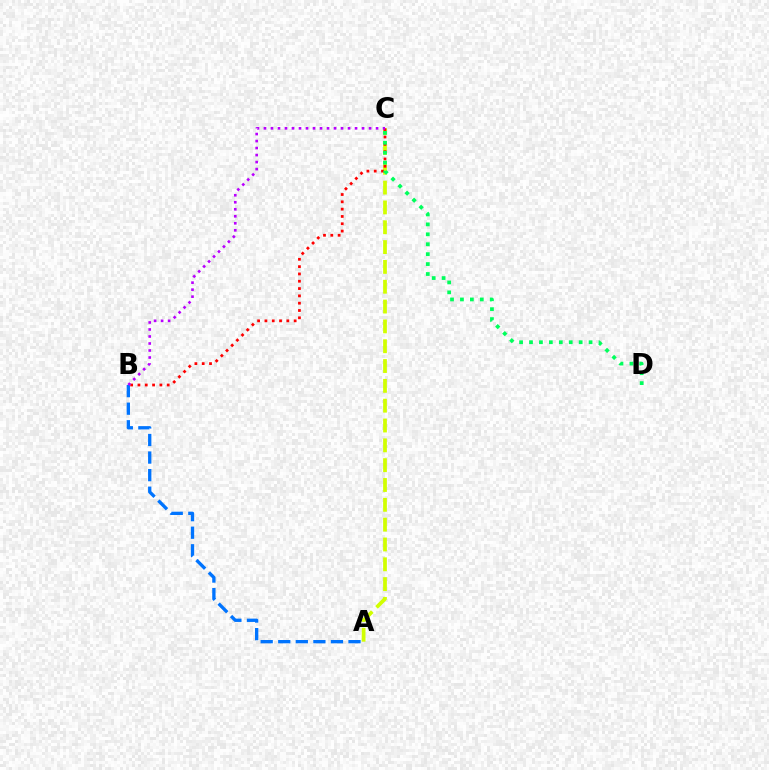{('A', 'B'): [{'color': '#0074ff', 'line_style': 'dashed', 'thickness': 2.39}], ('A', 'C'): [{'color': '#d1ff00', 'line_style': 'dashed', 'thickness': 2.69}], ('B', 'C'): [{'color': '#ff0000', 'line_style': 'dotted', 'thickness': 1.99}, {'color': '#b900ff', 'line_style': 'dotted', 'thickness': 1.9}], ('C', 'D'): [{'color': '#00ff5c', 'line_style': 'dotted', 'thickness': 2.7}]}